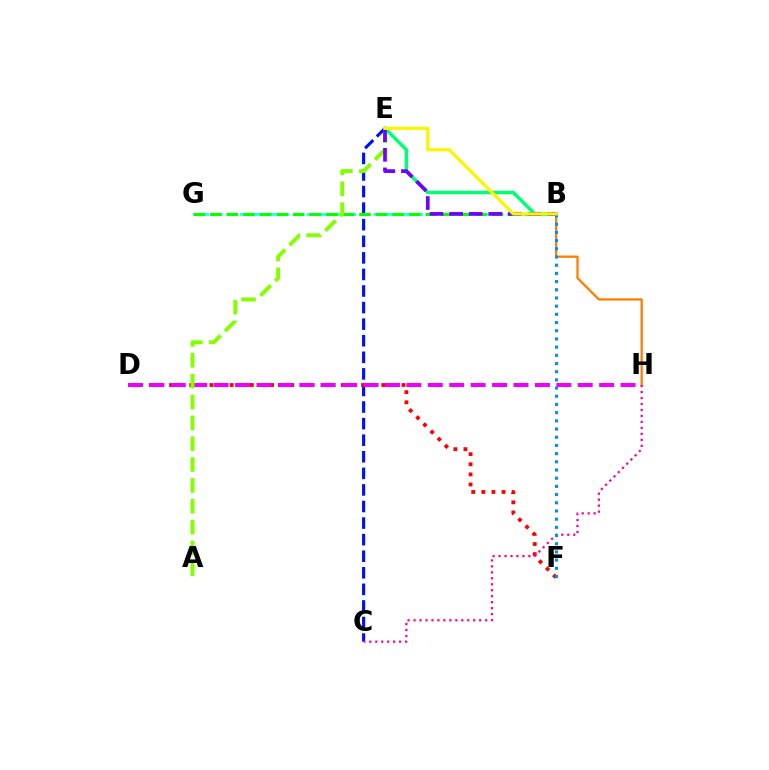{('C', 'E'): [{'color': '#0010ff', 'line_style': 'dashed', 'thickness': 2.25}], ('B', 'G'): [{'color': '#00fff6', 'line_style': 'dashed', 'thickness': 1.81}, {'color': '#08ff00', 'line_style': 'dashed', 'thickness': 2.25}], ('B', 'H'): [{'color': '#ff7c00', 'line_style': 'solid', 'thickness': 1.64}], ('D', 'F'): [{'color': '#ff0000', 'line_style': 'dotted', 'thickness': 2.75}], ('C', 'H'): [{'color': '#ff0094', 'line_style': 'dotted', 'thickness': 1.62}], ('B', 'E'): [{'color': '#00ff74', 'line_style': 'solid', 'thickness': 2.49}, {'color': '#7200ff', 'line_style': 'dashed', 'thickness': 2.66}, {'color': '#fcf500', 'line_style': 'solid', 'thickness': 2.33}], ('B', 'F'): [{'color': '#008cff', 'line_style': 'dotted', 'thickness': 2.23}], ('D', 'H'): [{'color': '#ee00ff', 'line_style': 'dashed', 'thickness': 2.91}], ('A', 'E'): [{'color': '#84ff00', 'line_style': 'dashed', 'thickness': 2.83}]}